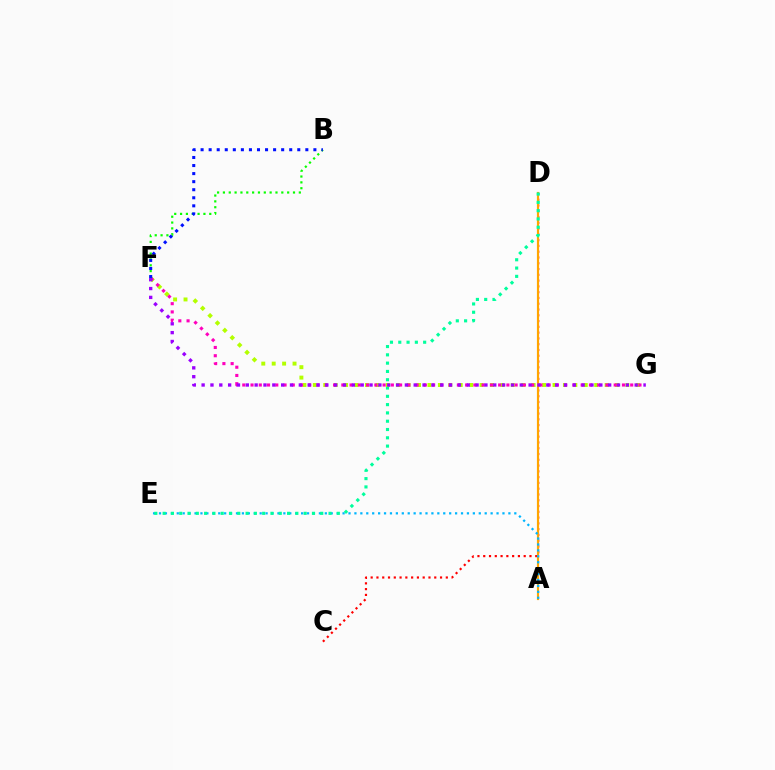{('C', 'D'): [{'color': '#ff0000', 'line_style': 'dotted', 'thickness': 1.57}], ('A', 'D'): [{'color': '#ffa500', 'line_style': 'solid', 'thickness': 1.56}], ('A', 'E'): [{'color': '#00b5ff', 'line_style': 'dotted', 'thickness': 1.61}], ('D', 'E'): [{'color': '#00ff9d', 'line_style': 'dotted', 'thickness': 2.25}], ('F', 'G'): [{'color': '#b3ff00', 'line_style': 'dotted', 'thickness': 2.83}, {'color': '#ff00bd', 'line_style': 'dotted', 'thickness': 2.24}, {'color': '#9b00ff', 'line_style': 'dotted', 'thickness': 2.4}], ('B', 'F'): [{'color': '#08ff00', 'line_style': 'dotted', 'thickness': 1.59}, {'color': '#0010ff', 'line_style': 'dotted', 'thickness': 2.19}]}